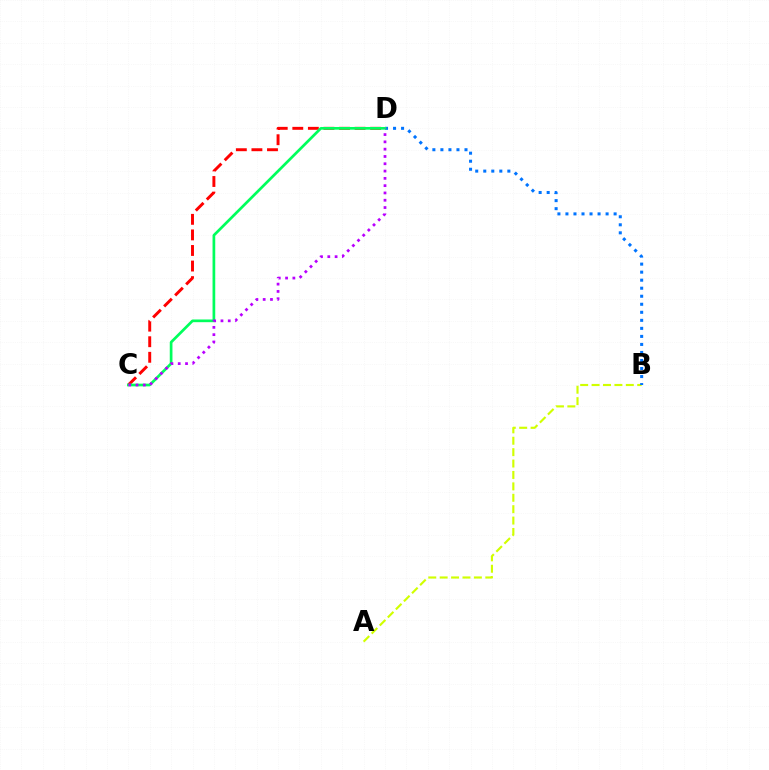{('C', 'D'): [{'color': '#ff0000', 'line_style': 'dashed', 'thickness': 2.11}, {'color': '#00ff5c', 'line_style': 'solid', 'thickness': 1.95}, {'color': '#b900ff', 'line_style': 'dotted', 'thickness': 1.98}], ('A', 'B'): [{'color': '#d1ff00', 'line_style': 'dashed', 'thickness': 1.55}], ('B', 'D'): [{'color': '#0074ff', 'line_style': 'dotted', 'thickness': 2.18}]}